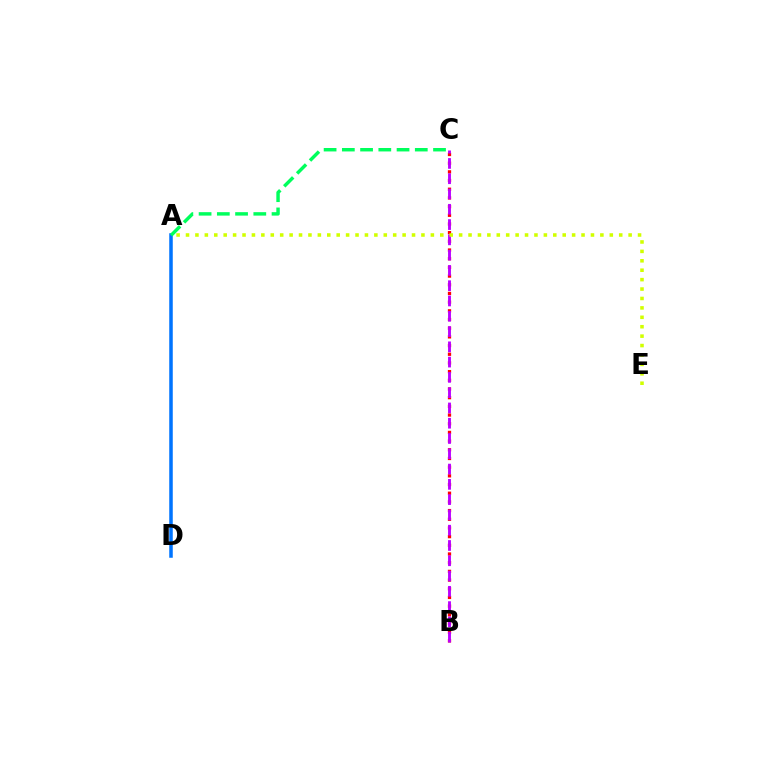{('B', 'C'): [{'color': '#ff0000', 'line_style': 'dotted', 'thickness': 2.36}, {'color': '#b900ff', 'line_style': 'dashed', 'thickness': 2.08}], ('A', 'D'): [{'color': '#0074ff', 'line_style': 'solid', 'thickness': 2.53}], ('A', 'C'): [{'color': '#00ff5c', 'line_style': 'dashed', 'thickness': 2.48}], ('A', 'E'): [{'color': '#d1ff00', 'line_style': 'dotted', 'thickness': 2.56}]}